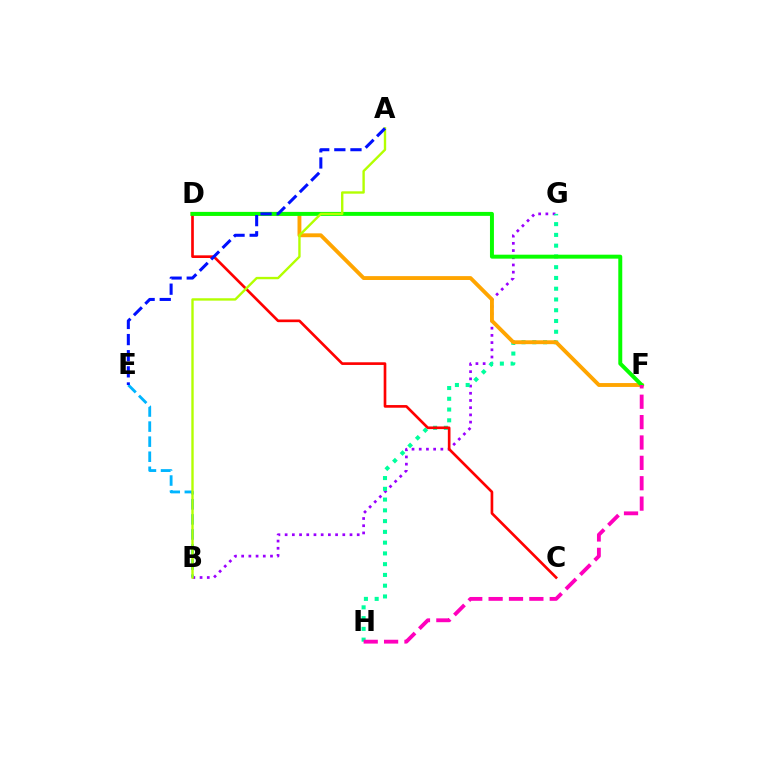{('B', 'G'): [{'color': '#9b00ff', 'line_style': 'dotted', 'thickness': 1.96}], ('G', 'H'): [{'color': '#00ff9d', 'line_style': 'dotted', 'thickness': 2.92}], ('B', 'E'): [{'color': '#00b5ff', 'line_style': 'dashed', 'thickness': 2.05}], ('D', 'F'): [{'color': '#ffa500', 'line_style': 'solid', 'thickness': 2.79}, {'color': '#08ff00', 'line_style': 'solid', 'thickness': 2.85}], ('C', 'D'): [{'color': '#ff0000', 'line_style': 'solid', 'thickness': 1.92}], ('A', 'B'): [{'color': '#b3ff00', 'line_style': 'solid', 'thickness': 1.71}], ('A', 'E'): [{'color': '#0010ff', 'line_style': 'dashed', 'thickness': 2.19}], ('F', 'H'): [{'color': '#ff00bd', 'line_style': 'dashed', 'thickness': 2.77}]}